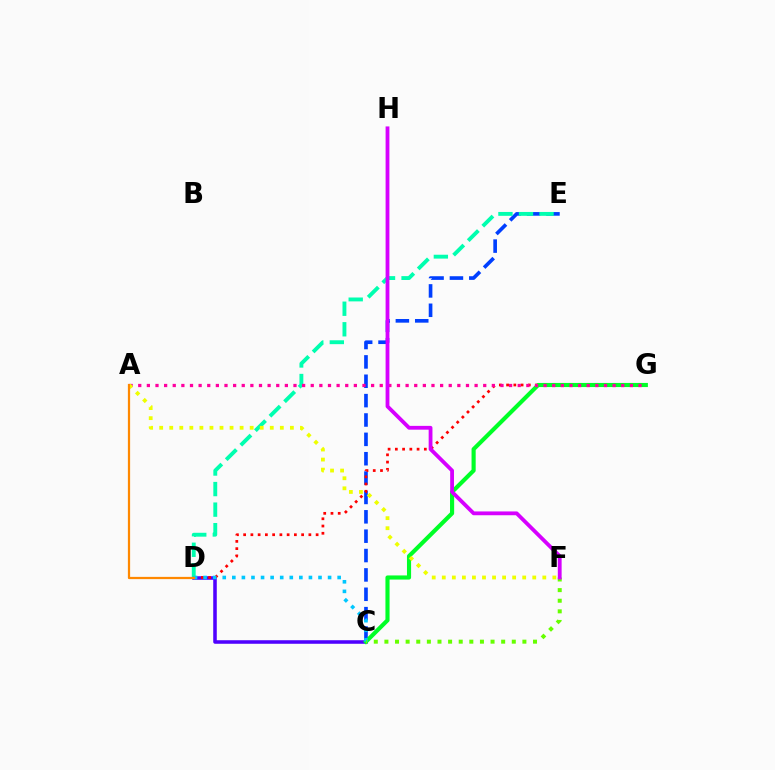{('C', 'E'): [{'color': '#003fff', 'line_style': 'dashed', 'thickness': 2.63}], ('C', 'D'): [{'color': '#4f00ff', 'line_style': 'solid', 'thickness': 2.56}, {'color': '#00c7ff', 'line_style': 'dotted', 'thickness': 2.6}], ('D', 'E'): [{'color': '#00ffaf', 'line_style': 'dashed', 'thickness': 2.79}], ('D', 'G'): [{'color': '#ff0000', 'line_style': 'dotted', 'thickness': 1.97}], ('C', 'G'): [{'color': '#00ff27', 'line_style': 'solid', 'thickness': 2.97}], ('A', 'G'): [{'color': '#ff00a0', 'line_style': 'dotted', 'thickness': 2.34}], ('A', 'F'): [{'color': '#eeff00', 'line_style': 'dotted', 'thickness': 2.73}], ('A', 'D'): [{'color': '#ff8800', 'line_style': 'solid', 'thickness': 1.61}], ('C', 'F'): [{'color': '#66ff00', 'line_style': 'dotted', 'thickness': 2.88}], ('F', 'H'): [{'color': '#d600ff', 'line_style': 'solid', 'thickness': 2.74}]}